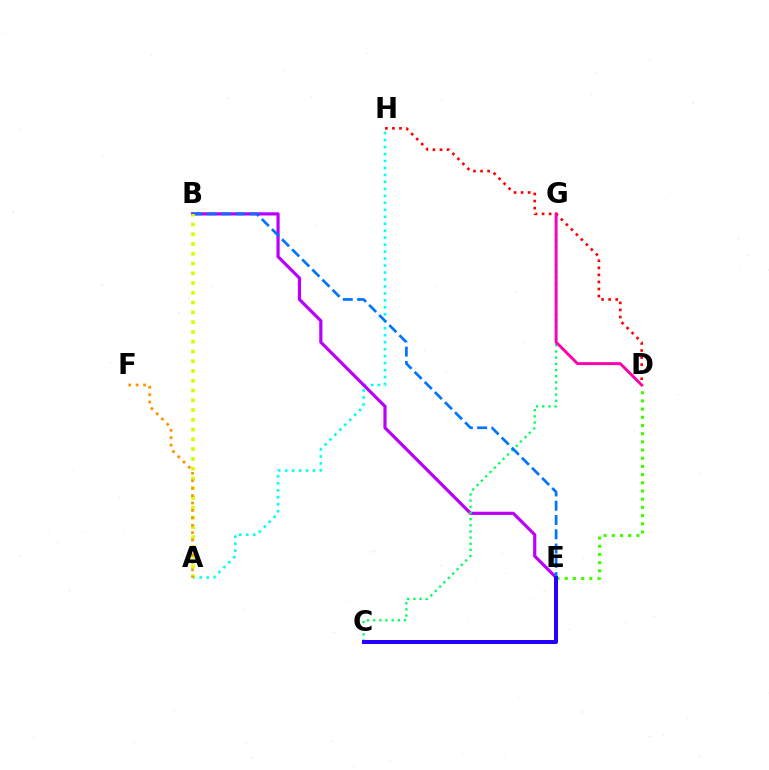{('A', 'H'): [{'color': '#00fff6', 'line_style': 'dotted', 'thickness': 1.89}], ('B', 'E'): [{'color': '#b900ff', 'line_style': 'solid', 'thickness': 2.3}, {'color': '#0074ff', 'line_style': 'dashed', 'thickness': 1.94}], ('C', 'G'): [{'color': '#00ff5c', 'line_style': 'dotted', 'thickness': 1.67}], ('D', 'E'): [{'color': '#3dff00', 'line_style': 'dotted', 'thickness': 2.22}], ('C', 'E'): [{'color': '#2500ff', 'line_style': 'solid', 'thickness': 2.88}], ('A', 'B'): [{'color': '#d1ff00', 'line_style': 'dotted', 'thickness': 2.65}], ('D', 'H'): [{'color': '#ff0000', 'line_style': 'dotted', 'thickness': 1.92}], ('D', 'G'): [{'color': '#ff00ac', 'line_style': 'solid', 'thickness': 2.11}], ('A', 'F'): [{'color': '#ff9400', 'line_style': 'dotted', 'thickness': 2.01}]}